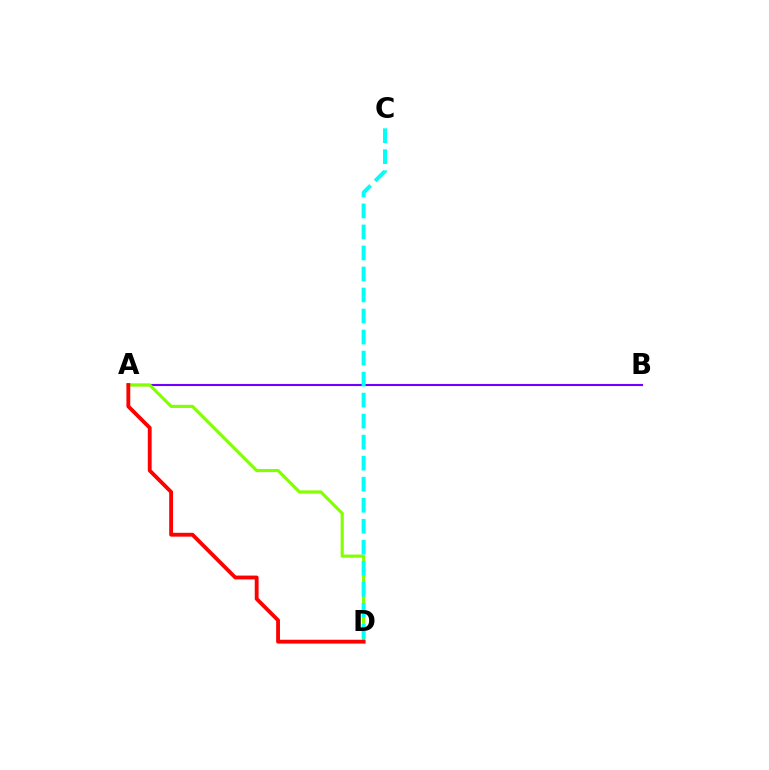{('A', 'B'): [{'color': '#7200ff', 'line_style': 'solid', 'thickness': 1.53}], ('A', 'D'): [{'color': '#84ff00', 'line_style': 'solid', 'thickness': 2.26}, {'color': '#ff0000', 'line_style': 'solid', 'thickness': 2.77}], ('C', 'D'): [{'color': '#00fff6', 'line_style': 'dashed', 'thickness': 2.86}]}